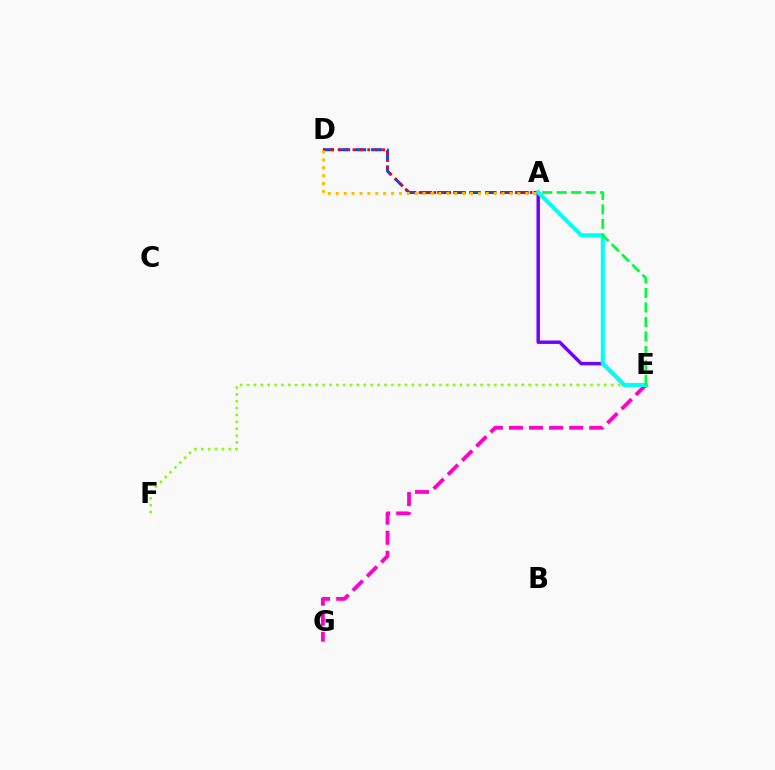{('E', 'G'): [{'color': '#ff00cf', 'line_style': 'dashed', 'thickness': 2.73}], ('A', 'D'): [{'color': '#004bff', 'line_style': 'dashed', 'thickness': 2.18}, {'color': '#ff0000', 'line_style': 'dotted', 'thickness': 2.01}, {'color': '#ffbd00', 'line_style': 'dotted', 'thickness': 2.15}], ('E', 'F'): [{'color': '#84ff00', 'line_style': 'dotted', 'thickness': 1.87}], ('A', 'E'): [{'color': '#7200ff', 'line_style': 'solid', 'thickness': 2.48}, {'color': '#00fff6', 'line_style': 'solid', 'thickness': 2.9}, {'color': '#00ff39', 'line_style': 'dashed', 'thickness': 1.97}]}